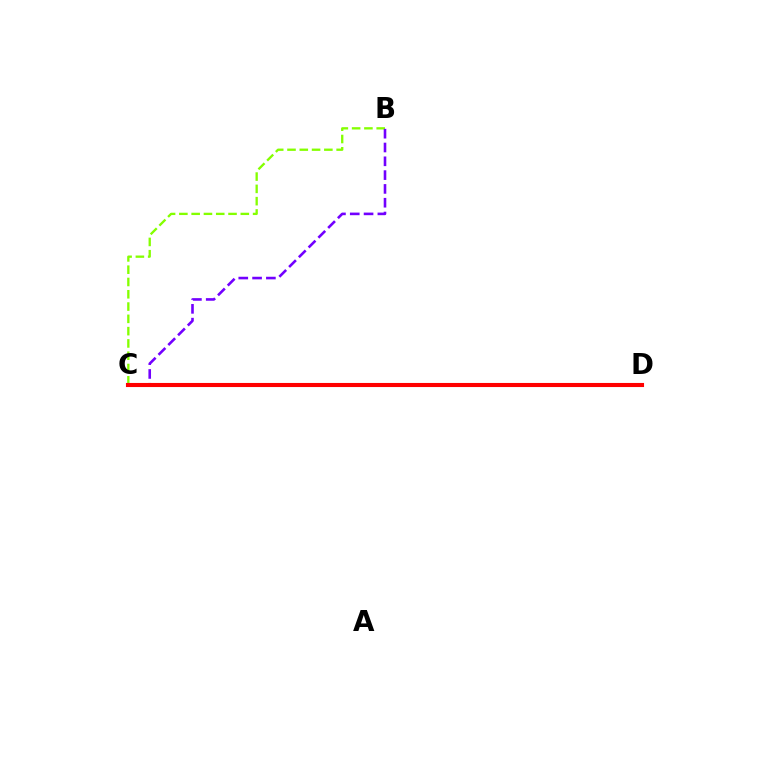{('C', 'D'): [{'color': '#00fff6', 'line_style': 'solid', 'thickness': 1.68}, {'color': '#ff0000', 'line_style': 'solid', 'thickness': 2.95}], ('B', 'C'): [{'color': '#84ff00', 'line_style': 'dashed', 'thickness': 1.67}, {'color': '#7200ff', 'line_style': 'dashed', 'thickness': 1.88}]}